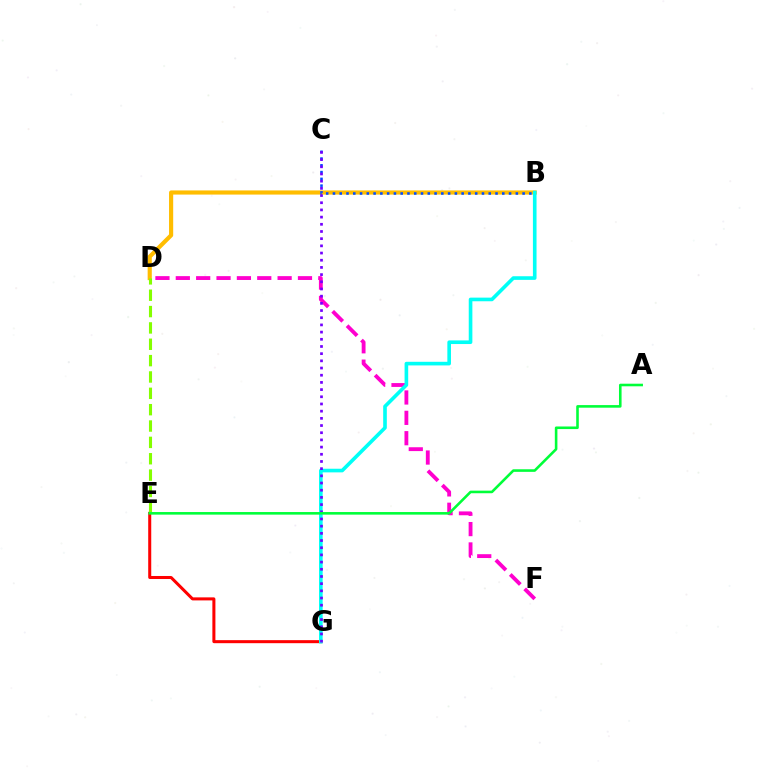{('E', 'G'): [{'color': '#ff0000', 'line_style': 'solid', 'thickness': 2.18}], ('B', 'D'): [{'color': '#ffbd00', 'line_style': 'solid', 'thickness': 2.99}], ('B', 'C'): [{'color': '#004bff', 'line_style': 'dotted', 'thickness': 1.84}], ('D', 'F'): [{'color': '#ff00cf', 'line_style': 'dashed', 'thickness': 2.77}], ('B', 'G'): [{'color': '#00fff6', 'line_style': 'solid', 'thickness': 2.61}], ('D', 'E'): [{'color': '#84ff00', 'line_style': 'dashed', 'thickness': 2.22}], ('C', 'G'): [{'color': '#7200ff', 'line_style': 'dotted', 'thickness': 1.95}], ('A', 'E'): [{'color': '#00ff39', 'line_style': 'solid', 'thickness': 1.86}]}